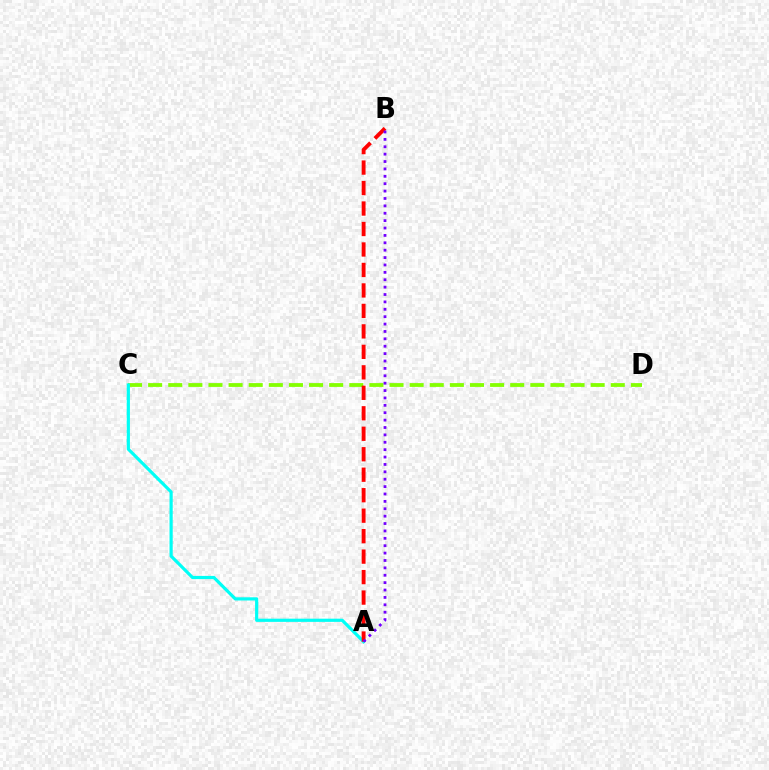{('C', 'D'): [{'color': '#84ff00', 'line_style': 'dashed', 'thickness': 2.73}], ('A', 'C'): [{'color': '#00fff6', 'line_style': 'solid', 'thickness': 2.3}], ('A', 'B'): [{'color': '#ff0000', 'line_style': 'dashed', 'thickness': 2.78}, {'color': '#7200ff', 'line_style': 'dotted', 'thickness': 2.01}]}